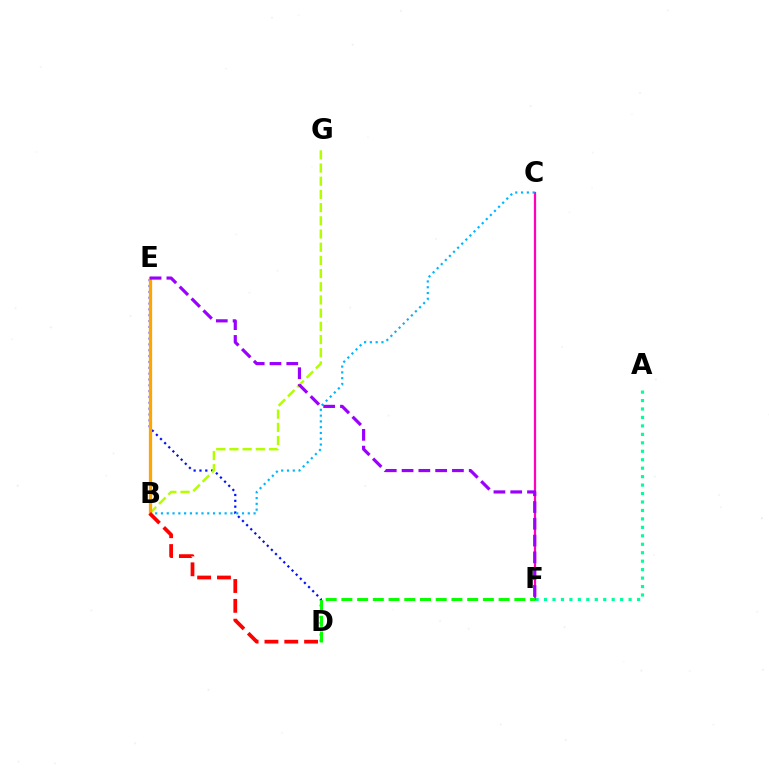{('A', 'F'): [{'color': '#00ff9d', 'line_style': 'dotted', 'thickness': 2.3}], ('D', 'E'): [{'color': '#0010ff', 'line_style': 'dotted', 'thickness': 1.59}], ('C', 'F'): [{'color': '#ff00bd', 'line_style': 'solid', 'thickness': 1.62}], ('B', 'G'): [{'color': '#b3ff00', 'line_style': 'dashed', 'thickness': 1.79}], ('B', 'C'): [{'color': '#00b5ff', 'line_style': 'dotted', 'thickness': 1.57}], ('B', 'E'): [{'color': '#ffa500', 'line_style': 'solid', 'thickness': 2.34}], ('D', 'F'): [{'color': '#08ff00', 'line_style': 'dashed', 'thickness': 2.14}], ('B', 'D'): [{'color': '#ff0000', 'line_style': 'dashed', 'thickness': 2.69}], ('E', 'F'): [{'color': '#9b00ff', 'line_style': 'dashed', 'thickness': 2.28}]}